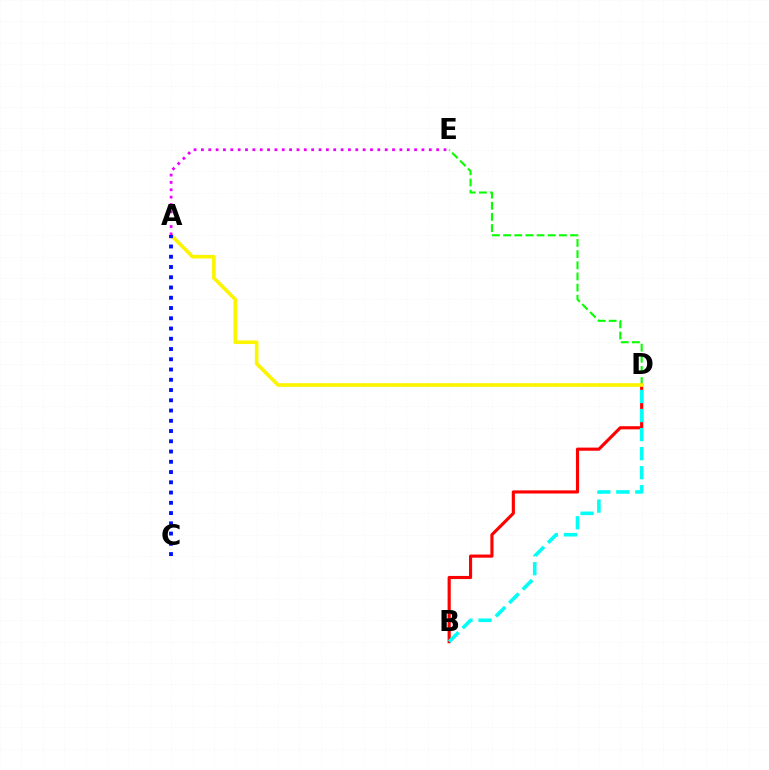{('D', 'E'): [{'color': '#08ff00', 'line_style': 'dashed', 'thickness': 1.52}], ('B', 'D'): [{'color': '#ff0000', 'line_style': 'solid', 'thickness': 2.26}, {'color': '#00fff6', 'line_style': 'dashed', 'thickness': 2.59}], ('A', 'D'): [{'color': '#fcf500', 'line_style': 'solid', 'thickness': 2.6}], ('A', 'E'): [{'color': '#ee00ff', 'line_style': 'dotted', 'thickness': 2.0}], ('A', 'C'): [{'color': '#0010ff', 'line_style': 'dotted', 'thickness': 2.79}]}